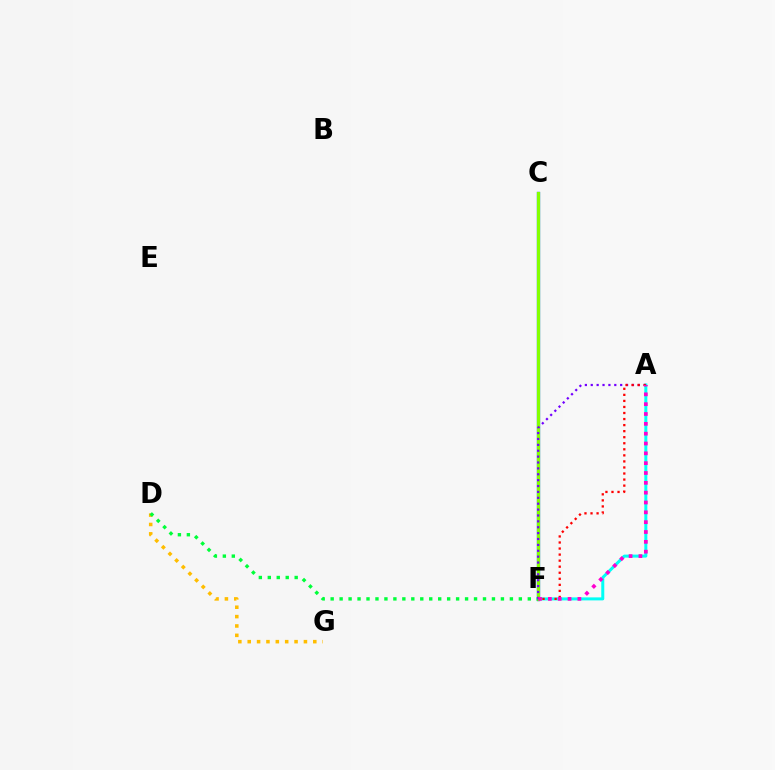{('D', 'G'): [{'color': '#ffbd00', 'line_style': 'dotted', 'thickness': 2.55}], ('C', 'F'): [{'color': '#004bff', 'line_style': 'solid', 'thickness': 2.38}, {'color': '#84ff00', 'line_style': 'solid', 'thickness': 2.28}], ('A', 'F'): [{'color': '#00fff6', 'line_style': 'solid', 'thickness': 2.16}, {'color': '#7200ff', 'line_style': 'dotted', 'thickness': 1.6}, {'color': '#ff0000', 'line_style': 'dotted', 'thickness': 1.64}, {'color': '#ff00cf', 'line_style': 'dotted', 'thickness': 2.67}], ('D', 'F'): [{'color': '#00ff39', 'line_style': 'dotted', 'thickness': 2.43}]}